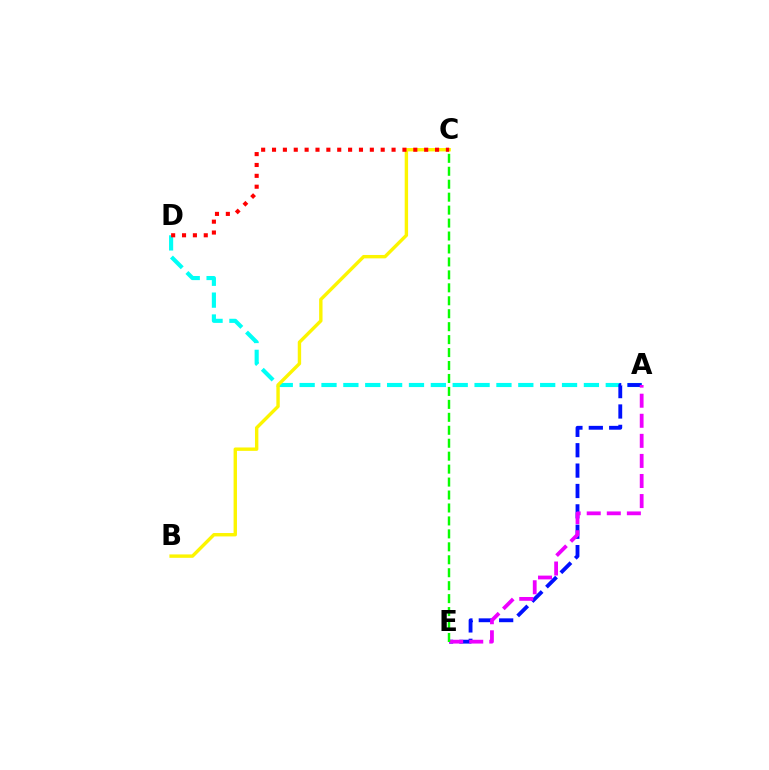{('A', 'D'): [{'color': '#00fff6', 'line_style': 'dashed', 'thickness': 2.97}], ('A', 'E'): [{'color': '#0010ff', 'line_style': 'dashed', 'thickness': 2.77}, {'color': '#ee00ff', 'line_style': 'dashed', 'thickness': 2.73}], ('B', 'C'): [{'color': '#fcf500', 'line_style': 'solid', 'thickness': 2.44}], ('C', 'D'): [{'color': '#ff0000', 'line_style': 'dotted', 'thickness': 2.95}], ('C', 'E'): [{'color': '#08ff00', 'line_style': 'dashed', 'thickness': 1.76}]}